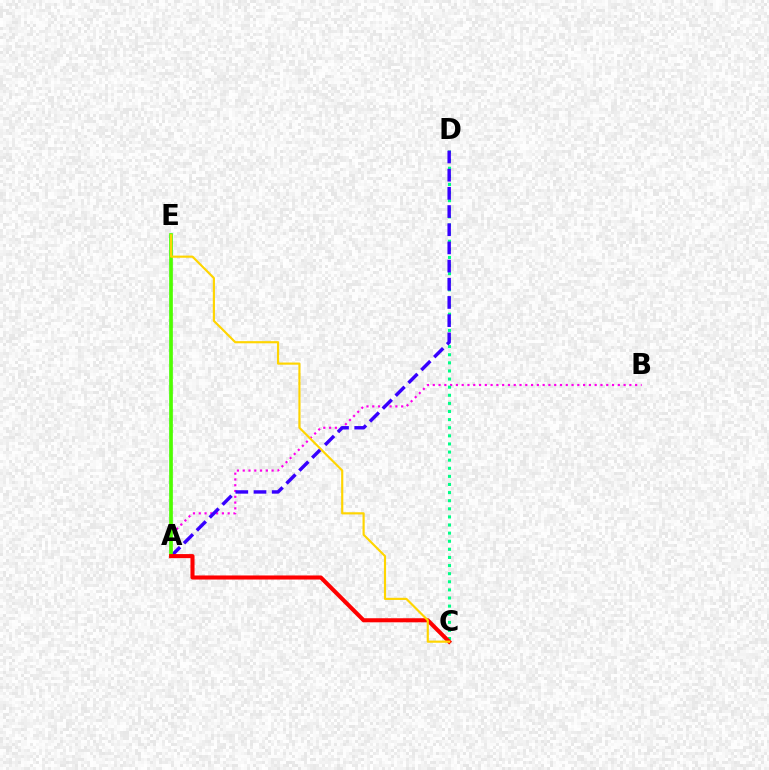{('A', 'B'): [{'color': '#ff00ed', 'line_style': 'dotted', 'thickness': 1.57}], ('A', 'E'): [{'color': '#009eff', 'line_style': 'dashed', 'thickness': 1.64}, {'color': '#4fff00', 'line_style': 'solid', 'thickness': 2.65}], ('C', 'D'): [{'color': '#00ff86', 'line_style': 'dotted', 'thickness': 2.2}], ('A', 'D'): [{'color': '#3700ff', 'line_style': 'dashed', 'thickness': 2.47}], ('A', 'C'): [{'color': '#ff0000', 'line_style': 'solid', 'thickness': 2.93}], ('C', 'E'): [{'color': '#ffd500', 'line_style': 'solid', 'thickness': 1.55}]}